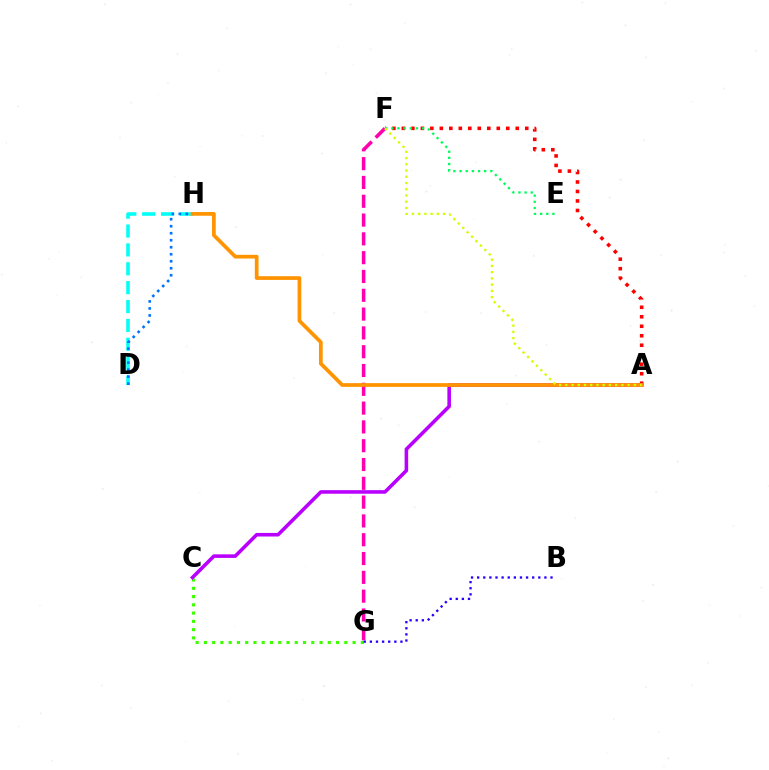{('D', 'H'): [{'color': '#00fff6', 'line_style': 'dashed', 'thickness': 2.56}, {'color': '#0074ff', 'line_style': 'dotted', 'thickness': 1.9}], ('C', 'G'): [{'color': '#3dff00', 'line_style': 'dotted', 'thickness': 2.24}], ('F', 'G'): [{'color': '#ff00ac', 'line_style': 'dashed', 'thickness': 2.55}], ('A', 'F'): [{'color': '#ff0000', 'line_style': 'dotted', 'thickness': 2.58}, {'color': '#d1ff00', 'line_style': 'dotted', 'thickness': 1.69}], ('A', 'C'): [{'color': '#b900ff', 'line_style': 'solid', 'thickness': 2.58}], ('B', 'G'): [{'color': '#2500ff', 'line_style': 'dotted', 'thickness': 1.66}], ('E', 'F'): [{'color': '#00ff5c', 'line_style': 'dotted', 'thickness': 1.67}], ('A', 'H'): [{'color': '#ff9400', 'line_style': 'solid', 'thickness': 2.68}]}